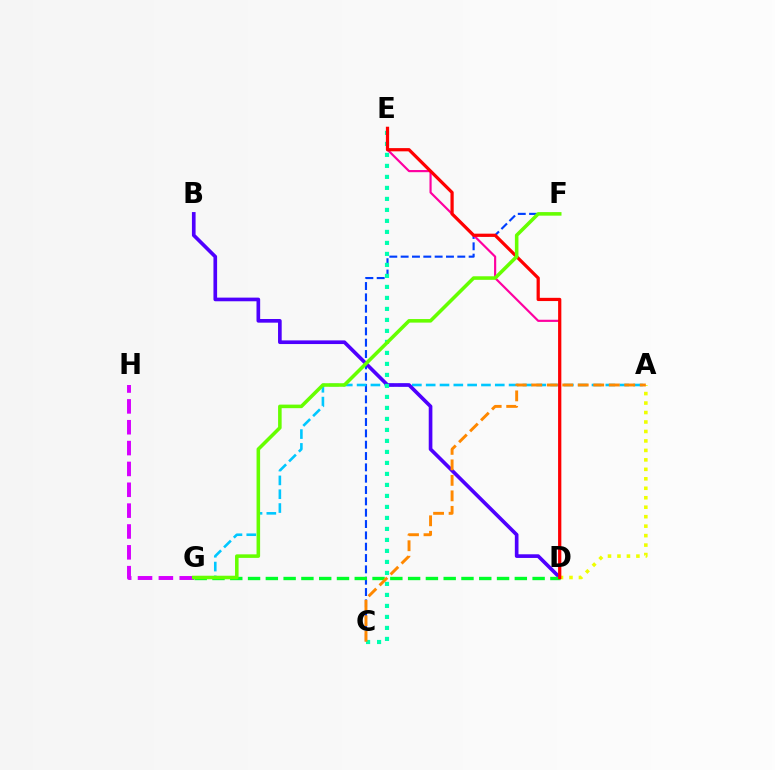{('C', 'F'): [{'color': '#003fff', 'line_style': 'dashed', 'thickness': 1.54}], ('A', 'G'): [{'color': '#00c7ff', 'line_style': 'dashed', 'thickness': 1.88}], ('D', 'E'): [{'color': '#ff00a0', 'line_style': 'solid', 'thickness': 1.56}, {'color': '#ff0000', 'line_style': 'solid', 'thickness': 2.32}], ('B', 'D'): [{'color': '#4f00ff', 'line_style': 'solid', 'thickness': 2.63}], ('D', 'G'): [{'color': '#00ff27', 'line_style': 'dashed', 'thickness': 2.42}], ('C', 'E'): [{'color': '#00ffaf', 'line_style': 'dotted', 'thickness': 2.99}], ('G', 'H'): [{'color': '#d600ff', 'line_style': 'dashed', 'thickness': 2.83}], ('A', 'D'): [{'color': '#eeff00', 'line_style': 'dotted', 'thickness': 2.57}], ('A', 'C'): [{'color': '#ff8800', 'line_style': 'dashed', 'thickness': 2.1}], ('F', 'G'): [{'color': '#66ff00', 'line_style': 'solid', 'thickness': 2.56}]}